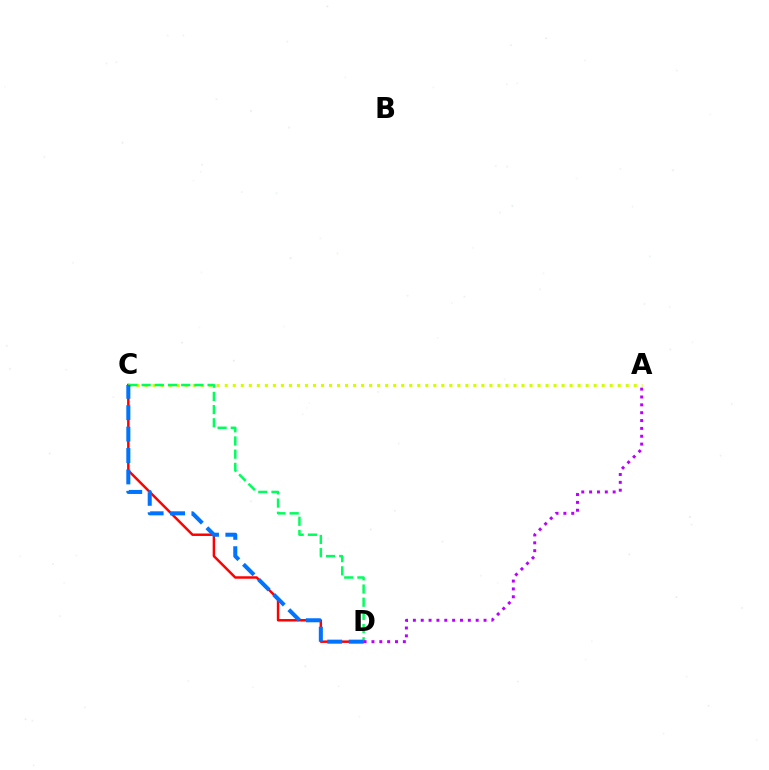{('C', 'D'): [{'color': '#ff0000', 'line_style': 'solid', 'thickness': 1.78}, {'color': '#00ff5c', 'line_style': 'dashed', 'thickness': 1.79}, {'color': '#0074ff', 'line_style': 'dashed', 'thickness': 2.91}], ('A', 'C'): [{'color': '#d1ff00', 'line_style': 'dotted', 'thickness': 2.18}], ('A', 'D'): [{'color': '#b900ff', 'line_style': 'dotted', 'thickness': 2.13}]}